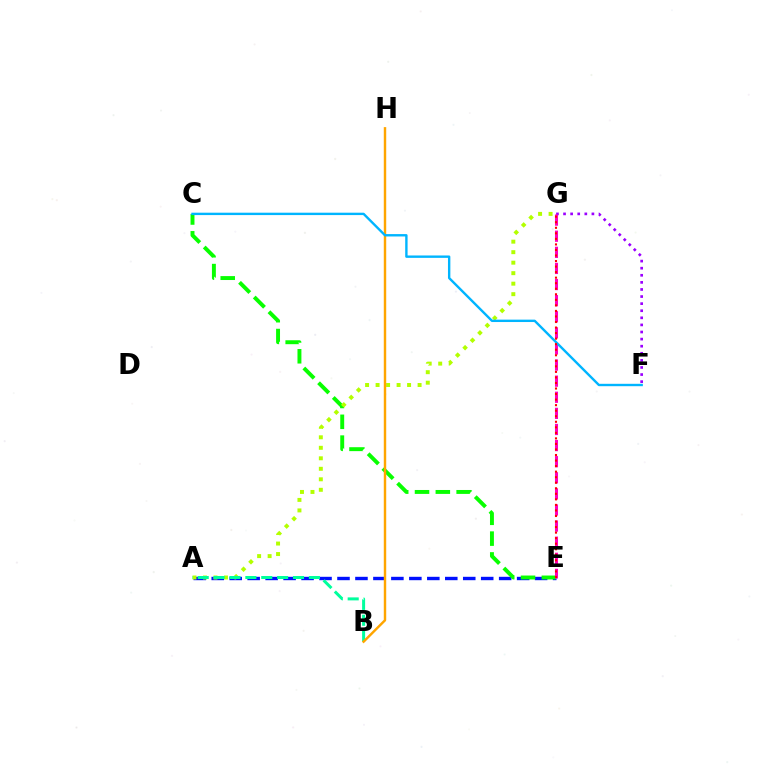{('A', 'E'): [{'color': '#0010ff', 'line_style': 'dashed', 'thickness': 2.44}], ('C', 'E'): [{'color': '#08ff00', 'line_style': 'dashed', 'thickness': 2.83}], ('A', 'G'): [{'color': '#b3ff00', 'line_style': 'dotted', 'thickness': 2.85}], ('A', 'B'): [{'color': '#00ff9d', 'line_style': 'dashed', 'thickness': 2.16}], ('F', 'G'): [{'color': '#9b00ff', 'line_style': 'dotted', 'thickness': 1.93}], ('E', 'G'): [{'color': '#ff00bd', 'line_style': 'dashed', 'thickness': 2.19}, {'color': '#ff0000', 'line_style': 'dotted', 'thickness': 1.51}], ('B', 'H'): [{'color': '#ffa500', 'line_style': 'solid', 'thickness': 1.75}], ('C', 'F'): [{'color': '#00b5ff', 'line_style': 'solid', 'thickness': 1.72}]}